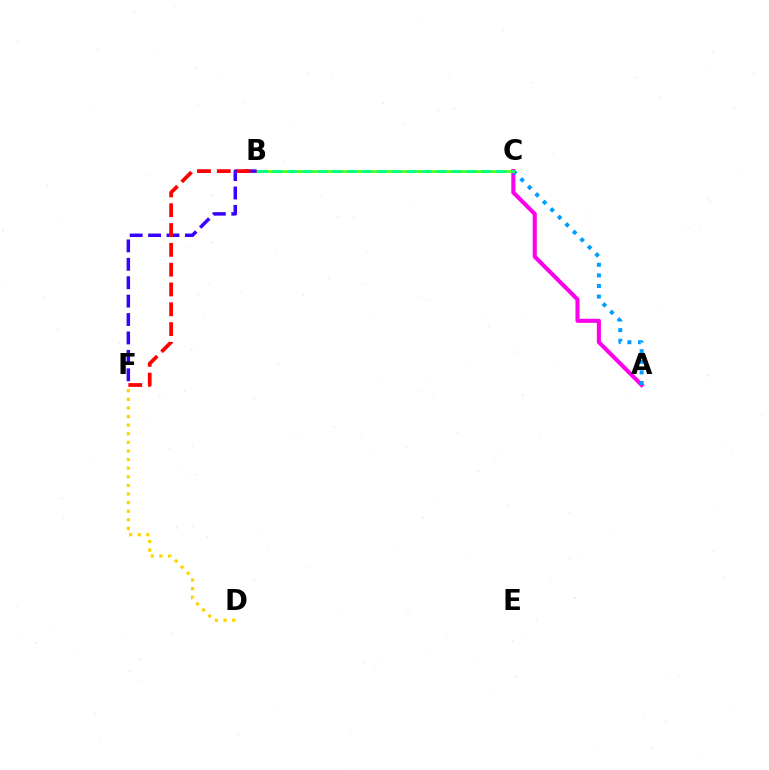{('A', 'C'): [{'color': '#ff00ed', 'line_style': 'solid', 'thickness': 2.94}, {'color': '#009eff', 'line_style': 'dotted', 'thickness': 2.88}], ('D', 'F'): [{'color': '#ffd500', 'line_style': 'dotted', 'thickness': 2.34}], ('B', 'C'): [{'color': '#4fff00', 'line_style': 'solid', 'thickness': 1.9}, {'color': '#00ff86', 'line_style': 'dashed', 'thickness': 2.02}], ('B', 'F'): [{'color': '#3700ff', 'line_style': 'dashed', 'thickness': 2.5}, {'color': '#ff0000', 'line_style': 'dashed', 'thickness': 2.69}]}